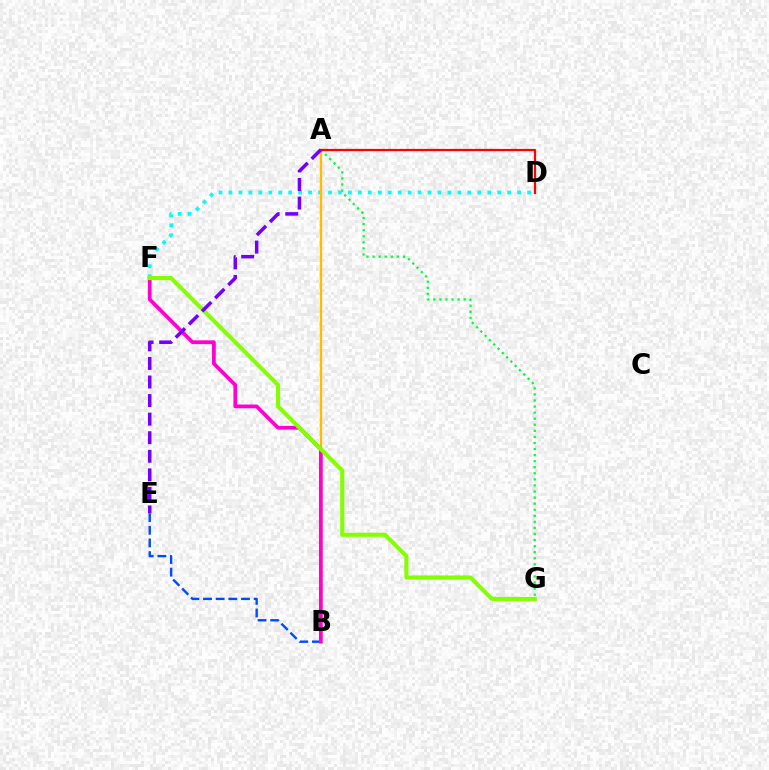{('D', 'F'): [{'color': '#00fff6', 'line_style': 'dotted', 'thickness': 2.7}], ('A', 'G'): [{'color': '#00ff39', 'line_style': 'dotted', 'thickness': 1.65}], ('B', 'E'): [{'color': '#004bff', 'line_style': 'dashed', 'thickness': 1.72}], ('A', 'B'): [{'color': '#ffbd00', 'line_style': 'solid', 'thickness': 1.71}], ('B', 'F'): [{'color': '#ff00cf', 'line_style': 'solid', 'thickness': 2.7}], ('F', 'G'): [{'color': '#84ff00', 'line_style': 'solid', 'thickness': 2.94}], ('A', 'D'): [{'color': '#ff0000', 'line_style': 'solid', 'thickness': 1.59}], ('A', 'E'): [{'color': '#7200ff', 'line_style': 'dashed', 'thickness': 2.52}]}